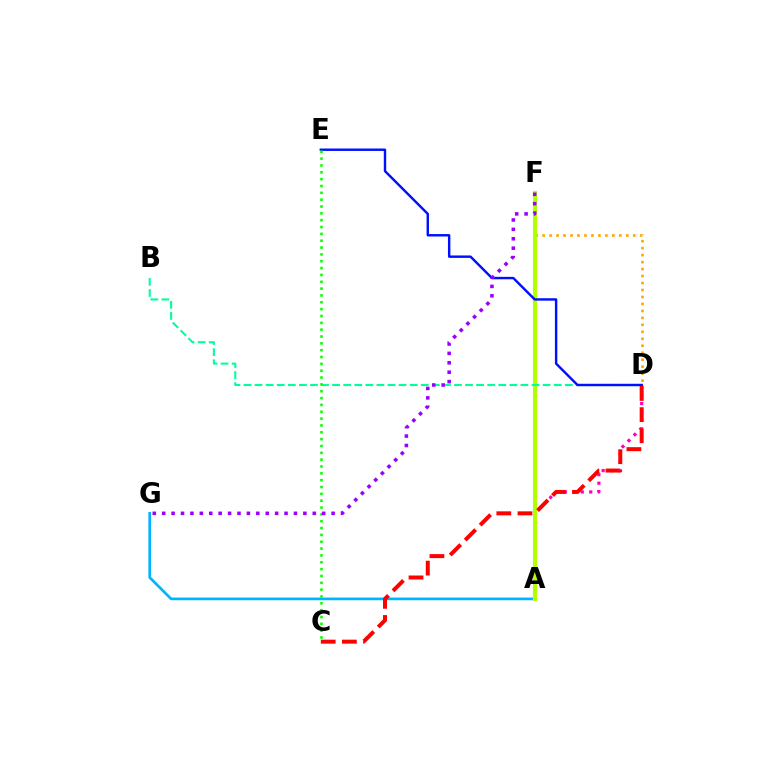{('D', 'F'): [{'color': '#ffa500', 'line_style': 'dotted', 'thickness': 1.89}], ('A', 'D'): [{'color': '#ff00bd', 'line_style': 'dotted', 'thickness': 2.3}], ('A', 'G'): [{'color': '#00b5ff', 'line_style': 'solid', 'thickness': 1.95}], ('A', 'F'): [{'color': '#b3ff00', 'line_style': 'solid', 'thickness': 2.98}], ('B', 'D'): [{'color': '#00ff9d', 'line_style': 'dashed', 'thickness': 1.5}], ('D', 'E'): [{'color': '#0010ff', 'line_style': 'solid', 'thickness': 1.74}], ('C', 'E'): [{'color': '#08ff00', 'line_style': 'dotted', 'thickness': 1.86}], ('C', 'D'): [{'color': '#ff0000', 'line_style': 'dashed', 'thickness': 2.87}], ('F', 'G'): [{'color': '#9b00ff', 'line_style': 'dotted', 'thickness': 2.56}]}